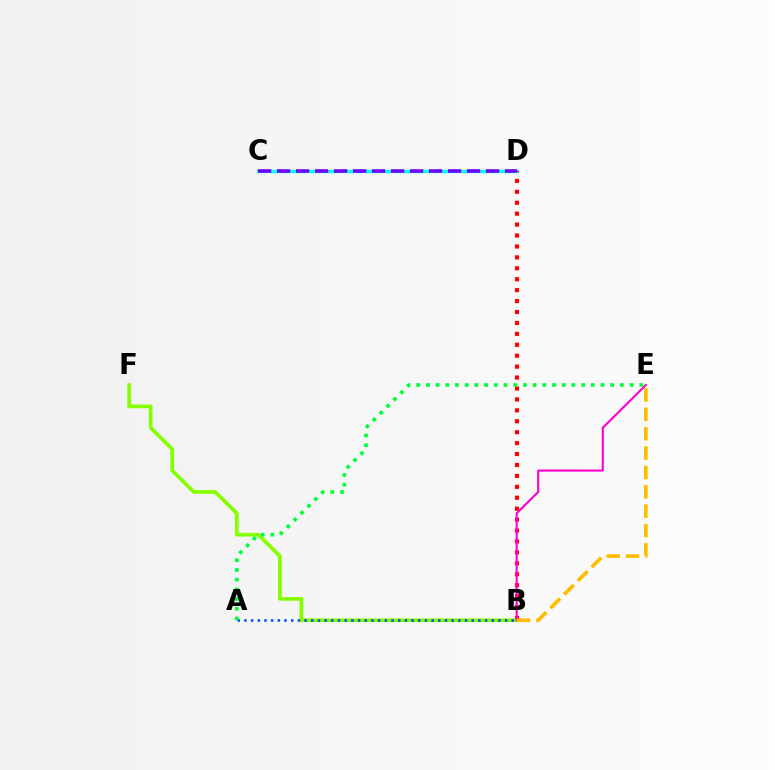{('C', 'D'): [{'color': '#00fff6', 'line_style': 'solid', 'thickness': 2.39}, {'color': '#7200ff', 'line_style': 'dashed', 'thickness': 2.58}], ('B', 'D'): [{'color': '#ff0000', 'line_style': 'dotted', 'thickness': 2.97}], ('B', 'F'): [{'color': '#84ff00', 'line_style': 'solid', 'thickness': 2.65}], ('B', 'E'): [{'color': '#ff00cf', 'line_style': 'solid', 'thickness': 1.52}, {'color': '#ffbd00', 'line_style': 'dashed', 'thickness': 2.63}], ('A', 'B'): [{'color': '#004bff', 'line_style': 'dotted', 'thickness': 1.82}], ('A', 'E'): [{'color': '#00ff39', 'line_style': 'dotted', 'thickness': 2.63}]}